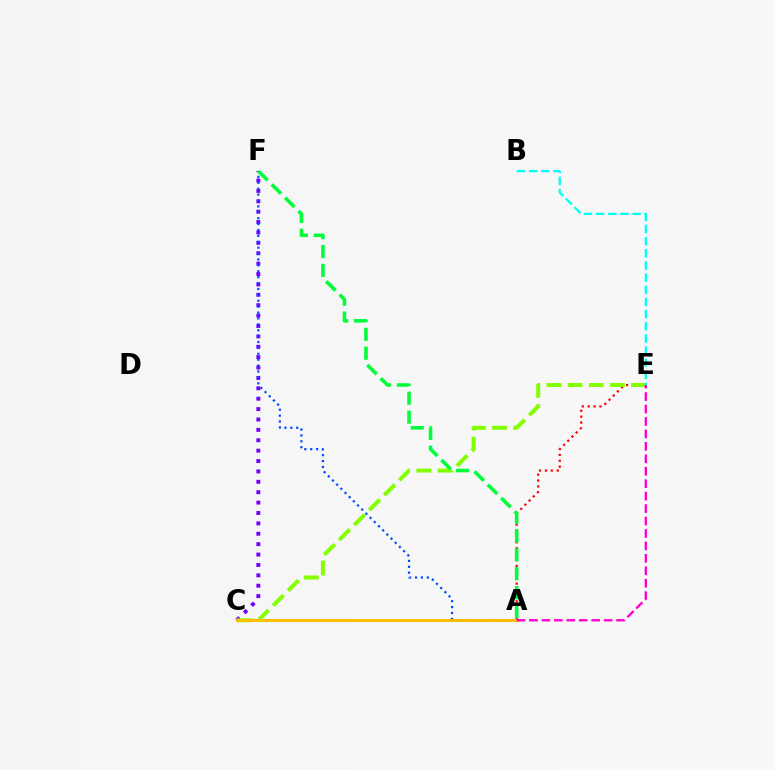{('C', 'F'): [{'color': '#7200ff', 'line_style': 'dotted', 'thickness': 2.82}], ('A', 'F'): [{'color': '#004bff', 'line_style': 'dotted', 'thickness': 1.6}, {'color': '#00ff39', 'line_style': 'dashed', 'thickness': 2.56}], ('A', 'E'): [{'color': '#ff0000', 'line_style': 'dotted', 'thickness': 1.6}, {'color': '#ff00cf', 'line_style': 'dashed', 'thickness': 1.69}], ('C', 'E'): [{'color': '#84ff00', 'line_style': 'dashed', 'thickness': 2.88}], ('A', 'C'): [{'color': '#ffbd00', 'line_style': 'solid', 'thickness': 2.13}], ('B', 'E'): [{'color': '#00fff6', 'line_style': 'dashed', 'thickness': 1.65}]}